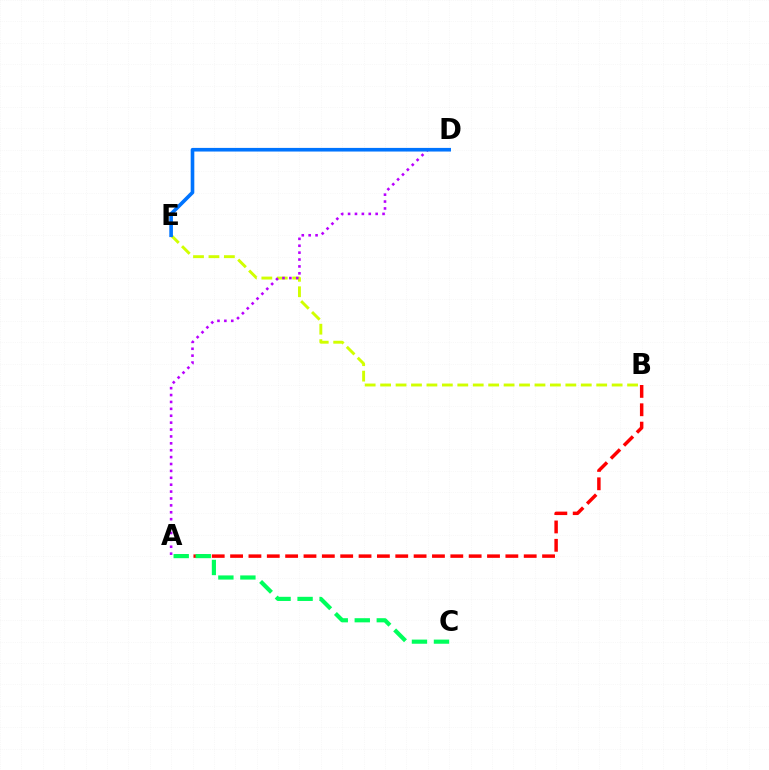{('A', 'B'): [{'color': '#ff0000', 'line_style': 'dashed', 'thickness': 2.49}], ('B', 'E'): [{'color': '#d1ff00', 'line_style': 'dashed', 'thickness': 2.1}], ('A', 'D'): [{'color': '#b900ff', 'line_style': 'dotted', 'thickness': 1.87}], ('D', 'E'): [{'color': '#0074ff', 'line_style': 'solid', 'thickness': 2.61}], ('A', 'C'): [{'color': '#00ff5c', 'line_style': 'dashed', 'thickness': 2.99}]}